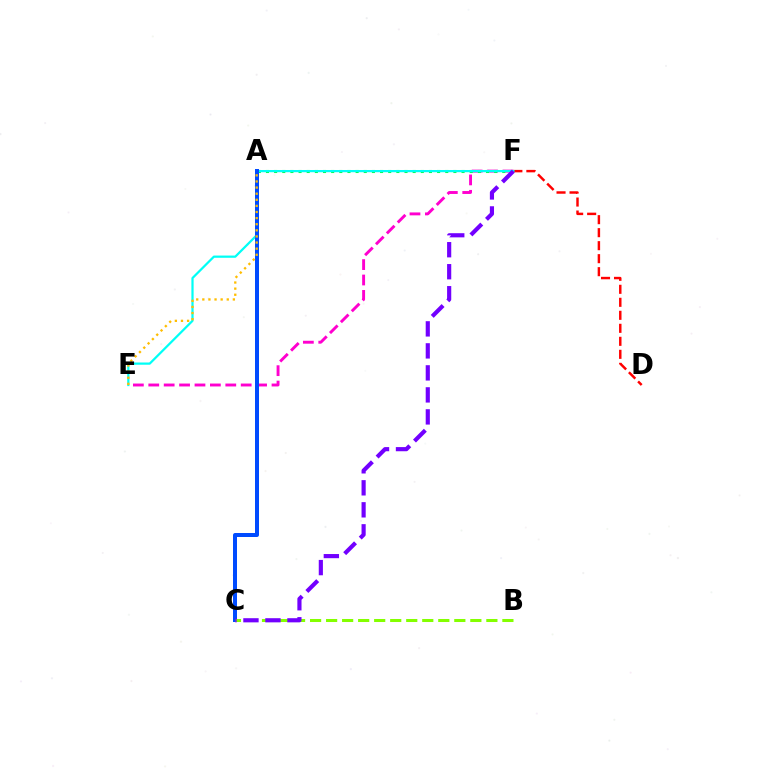{('E', 'F'): [{'color': '#ff00cf', 'line_style': 'dashed', 'thickness': 2.09}, {'color': '#00fff6', 'line_style': 'solid', 'thickness': 1.6}], ('A', 'F'): [{'color': '#00ff39', 'line_style': 'dotted', 'thickness': 2.21}], ('D', 'F'): [{'color': '#ff0000', 'line_style': 'dashed', 'thickness': 1.77}], ('A', 'C'): [{'color': '#004bff', 'line_style': 'solid', 'thickness': 2.87}], ('A', 'E'): [{'color': '#ffbd00', 'line_style': 'dotted', 'thickness': 1.66}], ('B', 'C'): [{'color': '#84ff00', 'line_style': 'dashed', 'thickness': 2.18}], ('C', 'F'): [{'color': '#7200ff', 'line_style': 'dashed', 'thickness': 2.99}]}